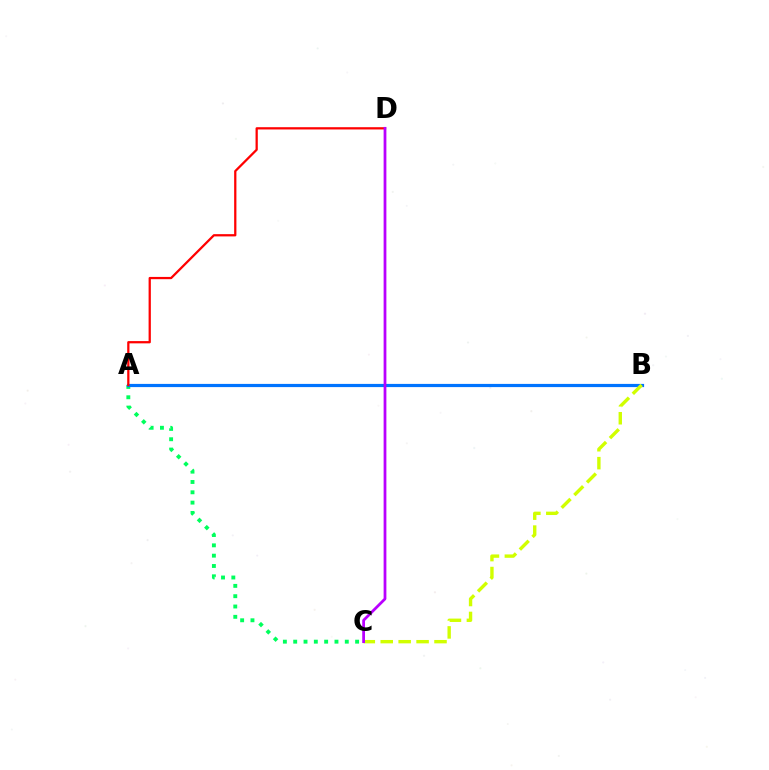{('A', 'C'): [{'color': '#00ff5c', 'line_style': 'dotted', 'thickness': 2.8}], ('A', 'B'): [{'color': '#0074ff', 'line_style': 'solid', 'thickness': 2.3}], ('B', 'C'): [{'color': '#d1ff00', 'line_style': 'dashed', 'thickness': 2.43}], ('A', 'D'): [{'color': '#ff0000', 'line_style': 'solid', 'thickness': 1.63}], ('C', 'D'): [{'color': '#b900ff', 'line_style': 'solid', 'thickness': 1.99}]}